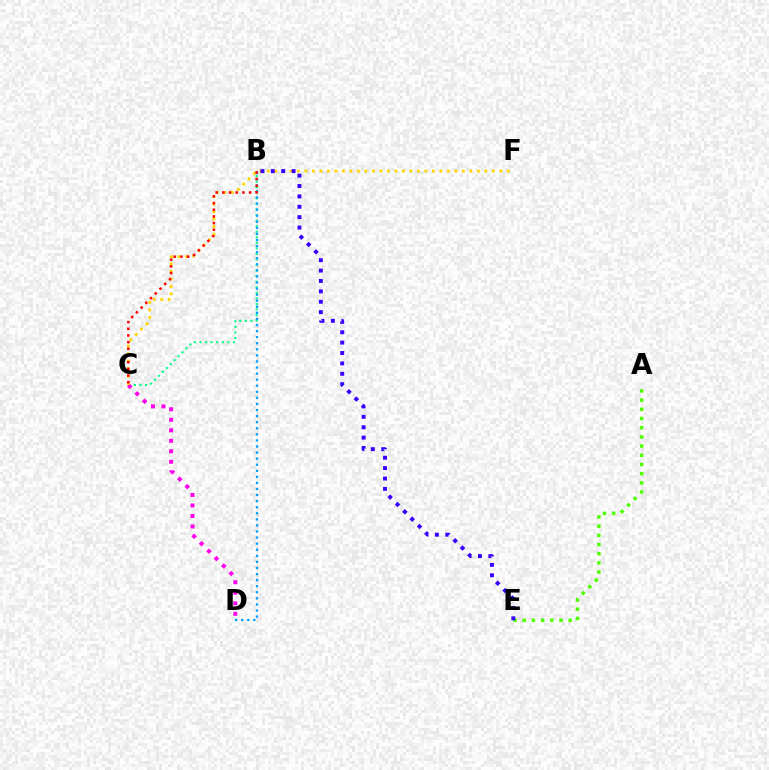{('B', 'C'): [{'color': '#00ff86', 'line_style': 'dotted', 'thickness': 1.51}, {'color': '#ff0000', 'line_style': 'dotted', 'thickness': 1.81}], ('C', 'D'): [{'color': '#ff00ed', 'line_style': 'dotted', 'thickness': 2.85}], ('C', 'F'): [{'color': '#ffd500', 'line_style': 'dotted', 'thickness': 2.04}], ('A', 'E'): [{'color': '#4fff00', 'line_style': 'dotted', 'thickness': 2.5}], ('B', 'D'): [{'color': '#009eff', 'line_style': 'dotted', 'thickness': 1.65}], ('B', 'E'): [{'color': '#3700ff', 'line_style': 'dotted', 'thickness': 2.82}]}